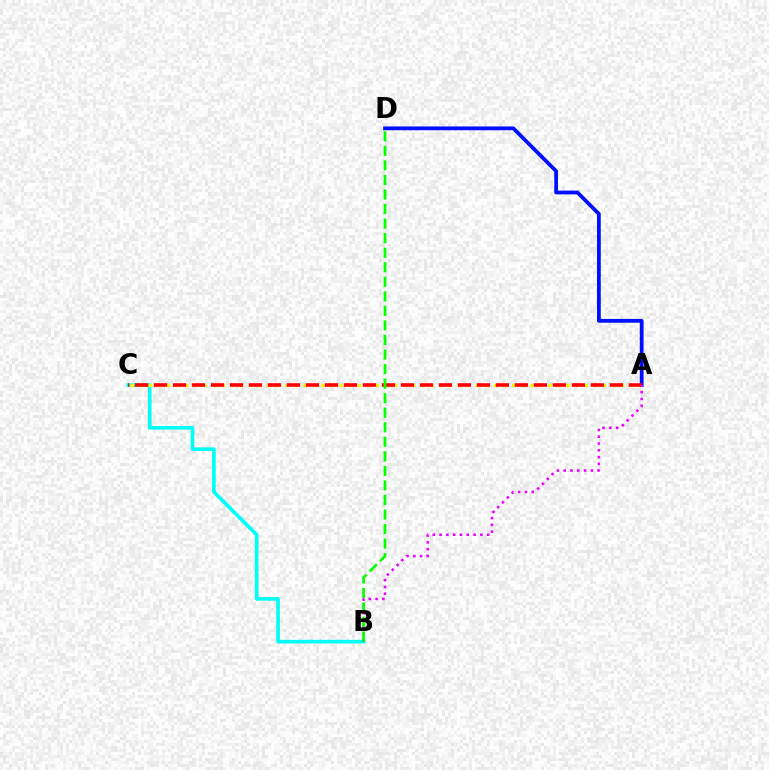{('B', 'C'): [{'color': '#00fff6', 'line_style': 'solid', 'thickness': 2.63}], ('A', 'C'): [{'color': '#fcf500', 'line_style': 'dotted', 'thickness': 2.47}, {'color': '#ff0000', 'line_style': 'dashed', 'thickness': 2.58}], ('A', 'D'): [{'color': '#0010ff', 'line_style': 'solid', 'thickness': 2.72}], ('A', 'B'): [{'color': '#ee00ff', 'line_style': 'dotted', 'thickness': 1.85}], ('B', 'D'): [{'color': '#08ff00', 'line_style': 'dashed', 'thickness': 1.98}]}